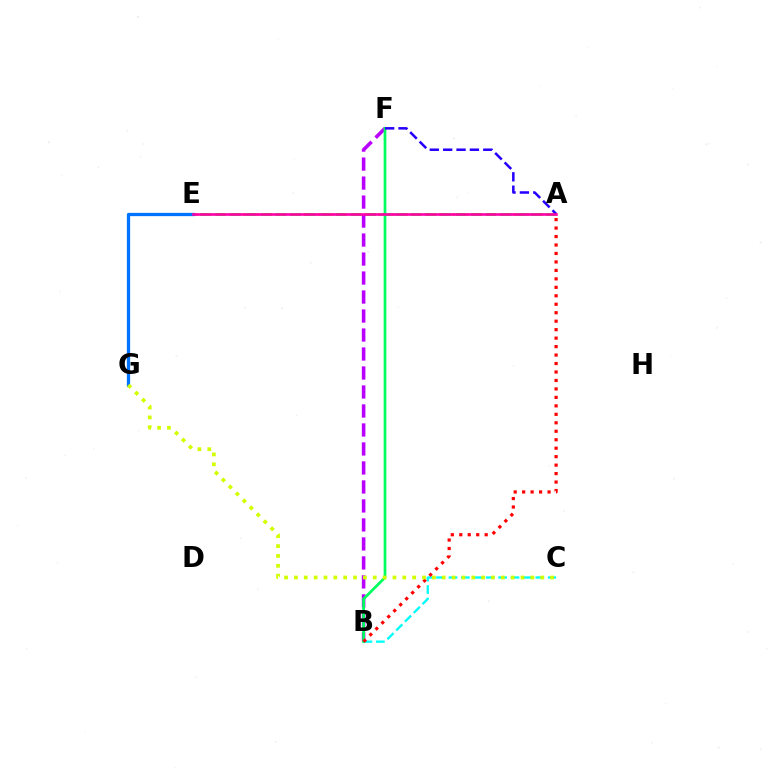{('B', 'C'): [{'color': '#00fff6', 'line_style': 'dashed', 'thickness': 1.69}], ('A', 'E'): [{'color': '#ff9400', 'line_style': 'dotted', 'thickness': 1.84}, {'color': '#3dff00', 'line_style': 'dashed', 'thickness': 2.04}, {'color': '#ff00ac', 'line_style': 'solid', 'thickness': 1.89}], ('B', 'F'): [{'color': '#b900ff', 'line_style': 'dashed', 'thickness': 2.58}, {'color': '#00ff5c', 'line_style': 'solid', 'thickness': 1.96}], ('E', 'G'): [{'color': '#0074ff', 'line_style': 'solid', 'thickness': 2.35}], ('A', 'F'): [{'color': '#2500ff', 'line_style': 'dashed', 'thickness': 1.82}], ('A', 'B'): [{'color': '#ff0000', 'line_style': 'dotted', 'thickness': 2.3}], ('C', 'G'): [{'color': '#d1ff00', 'line_style': 'dotted', 'thickness': 2.68}]}